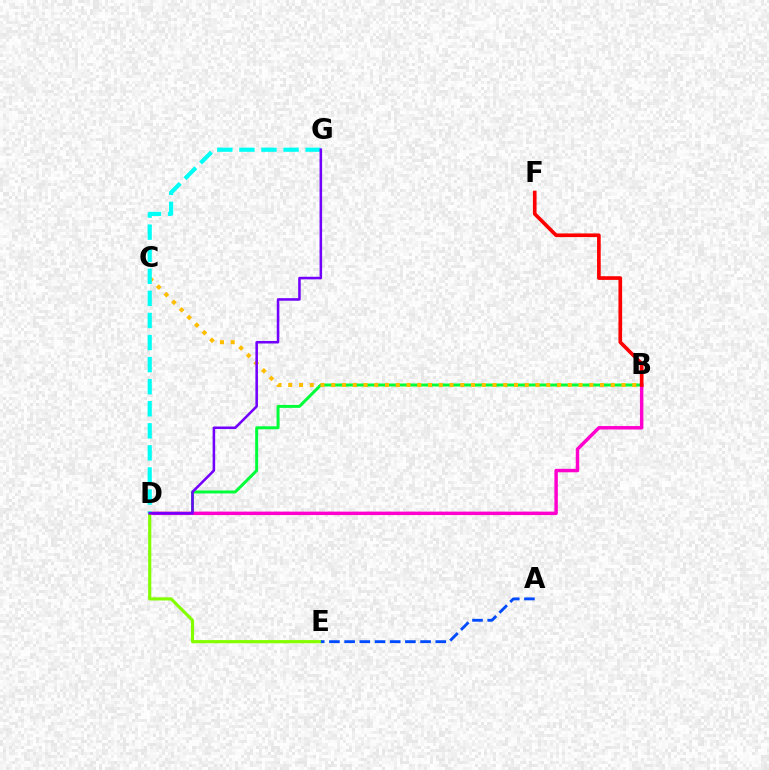{('B', 'D'): [{'color': '#00ff39', 'line_style': 'solid', 'thickness': 2.15}, {'color': '#ff00cf', 'line_style': 'solid', 'thickness': 2.48}], ('B', 'C'): [{'color': '#ffbd00', 'line_style': 'dotted', 'thickness': 2.92}], ('D', 'E'): [{'color': '#84ff00', 'line_style': 'solid', 'thickness': 2.27}], ('A', 'E'): [{'color': '#004bff', 'line_style': 'dashed', 'thickness': 2.06}], ('D', 'G'): [{'color': '#00fff6', 'line_style': 'dashed', 'thickness': 3.0}, {'color': '#7200ff', 'line_style': 'solid', 'thickness': 1.84}], ('B', 'F'): [{'color': '#ff0000', 'line_style': 'solid', 'thickness': 2.64}]}